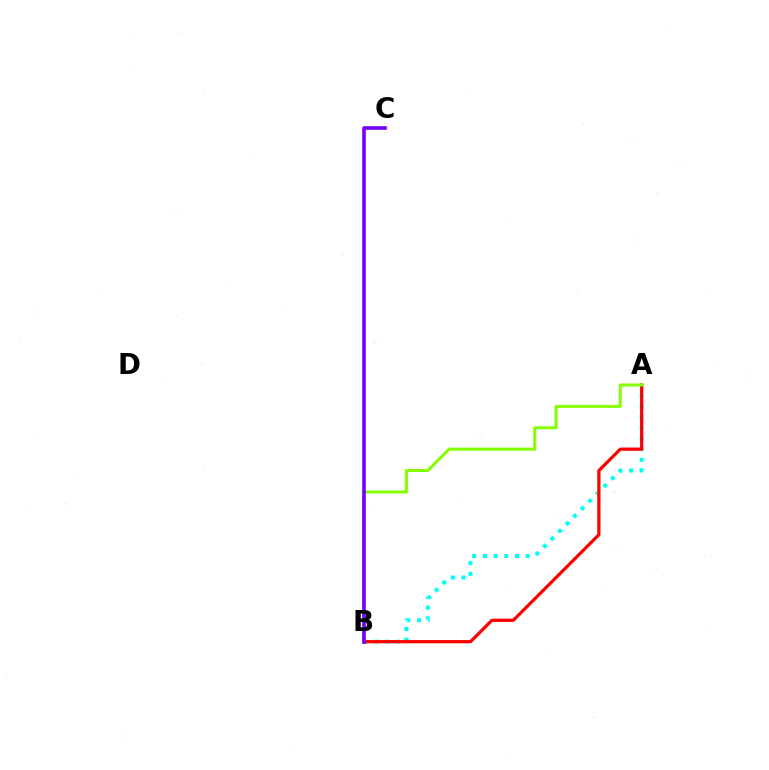{('A', 'B'): [{'color': '#00fff6', 'line_style': 'dotted', 'thickness': 2.9}, {'color': '#ff0000', 'line_style': 'solid', 'thickness': 2.32}, {'color': '#84ff00', 'line_style': 'solid', 'thickness': 2.19}], ('B', 'C'): [{'color': '#7200ff', 'line_style': 'solid', 'thickness': 2.59}]}